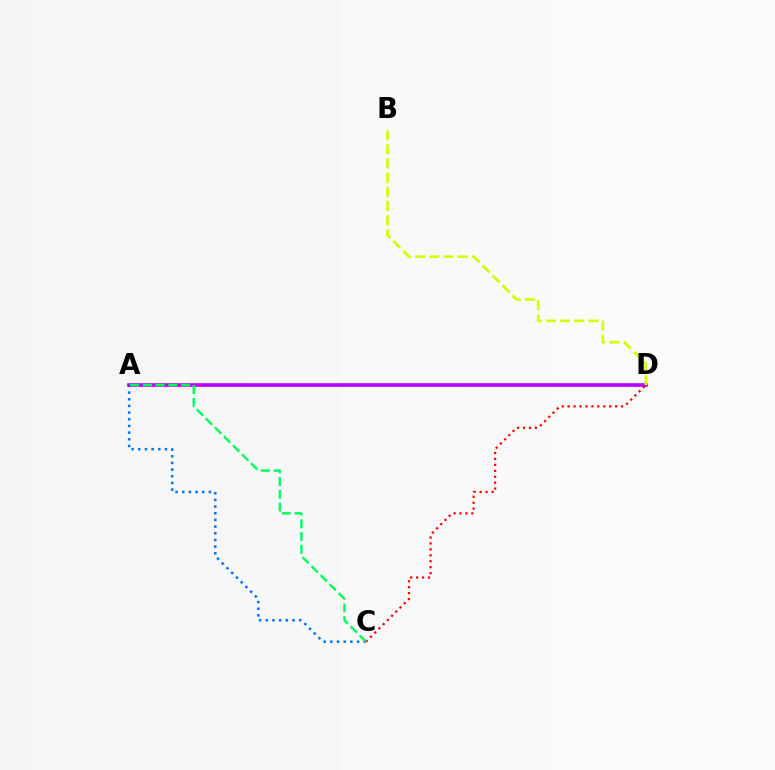{('A', 'C'): [{'color': '#0074ff', 'line_style': 'dotted', 'thickness': 1.81}, {'color': '#00ff5c', 'line_style': 'dashed', 'thickness': 1.73}], ('A', 'D'): [{'color': '#b900ff', 'line_style': 'solid', 'thickness': 2.62}], ('C', 'D'): [{'color': '#ff0000', 'line_style': 'dotted', 'thickness': 1.61}], ('B', 'D'): [{'color': '#d1ff00', 'line_style': 'dashed', 'thickness': 1.92}]}